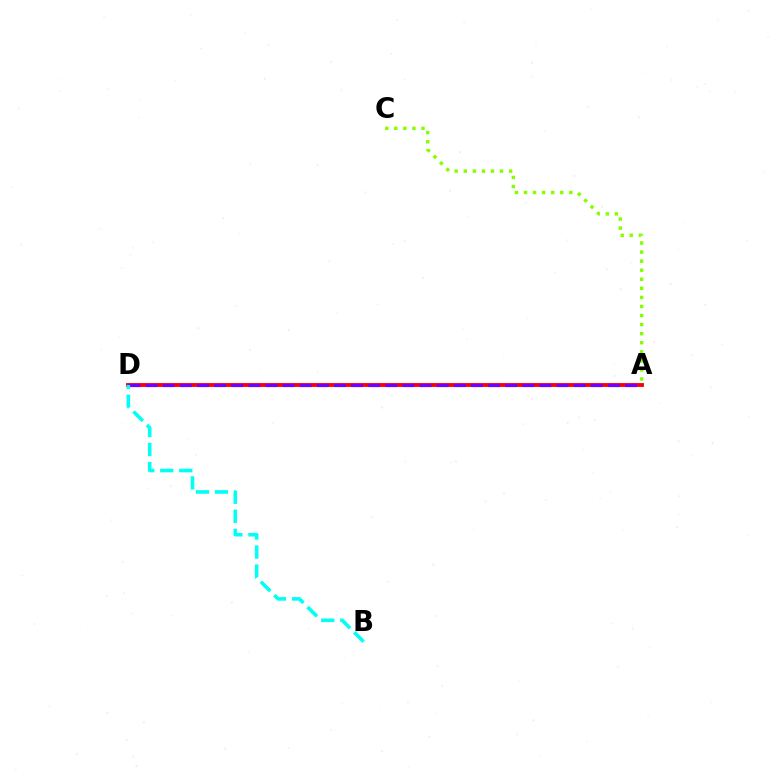{('A', 'D'): [{'color': '#ff0000', 'line_style': 'solid', 'thickness': 2.78}, {'color': '#7200ff', 'line_style': 'dashed', 'thickness': 2.33}], ('A', 'C'): [{'color': '#84ff00', 'line_style': 'dotted', 'thickness': 2.46}], ('B', 'D'): [{'color': '#00fff6', 'line_style': 'dashed', 'thickness': 2.59}]}